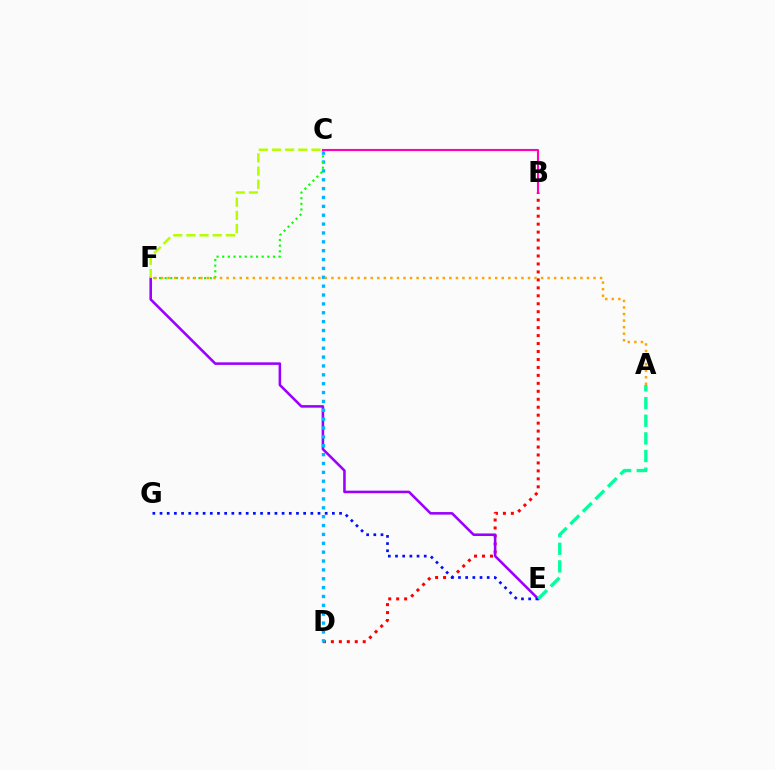{('B', 'D'): [{'color': '#ff0000', 'line_style': 'dotted', 'thickness': 2.16}], ('E', 'F'): [{'color': '#9b00ff', 'line_style': 'solid', 'thickness': 1.85}], ('E', 'G'): [{'color': '#0010ff', 'line_style': 'dotted', 'thickness': 1.95}], ('C', 'D'): [{'color': '#00b5ff', 'line_style': 'dotted', 'thickness': 2.41}], ('A', 'E'): [{'color': '#00ff9d', 'line_style': 'dashed', 'thickness': 2.4}], ('C', 'F'): [{'color': '#08ff00', 'line_style': 'dotted', 'thickness': 1.53}, {'color': '#b3ff00', 'line_style': 'dashed', 'thickness': 1.79}], ('A', 'F'): [{'color': '#ffa500', 'line_style': 'dotted', 'thickness': 1.78}], ('B', 'C'): [{'color': '#ff00bd', 'line_style': 'solid', 'thickness': 1.52}]}